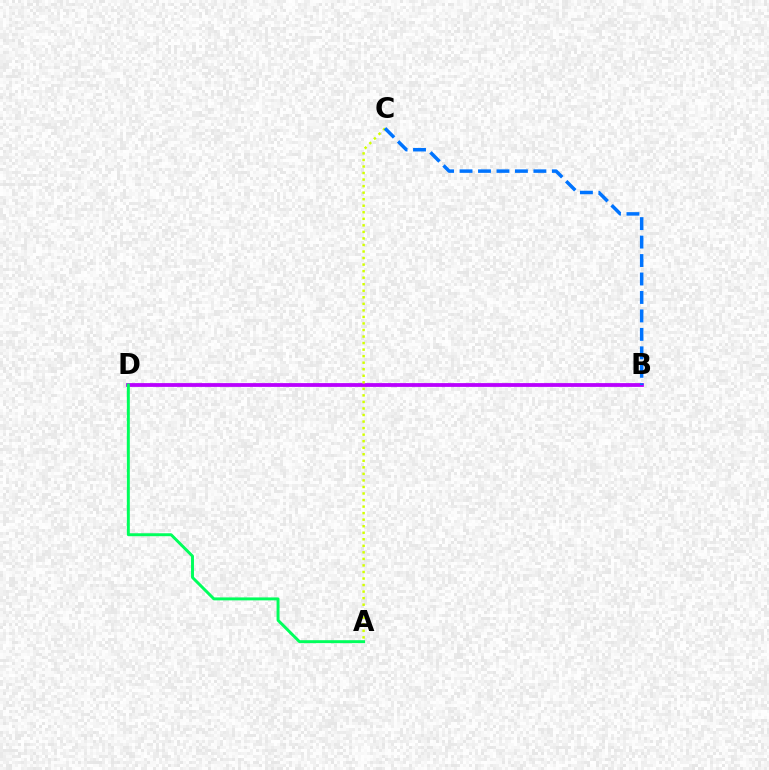{('B', 'D'): [{'color': '#ff0000', 'line_style': 'dotted', 'thickness': 1.59}, {'color': '#b900ff', 'line_style': 'solid', 'thickness': 2.71}], ('A', 'C'): [{'color': '#d1ff00', 'line_style': 'dotted', 'thickness': 1.78}], ('A', 'D'): [{'color': '#00ff5c', 'line_style': 'solid', 'thickness': 2.12}], ('B', 'C'): [{'color': '#0074ff', 'line_style': 'dashed', 'thickness': 2.51}]}